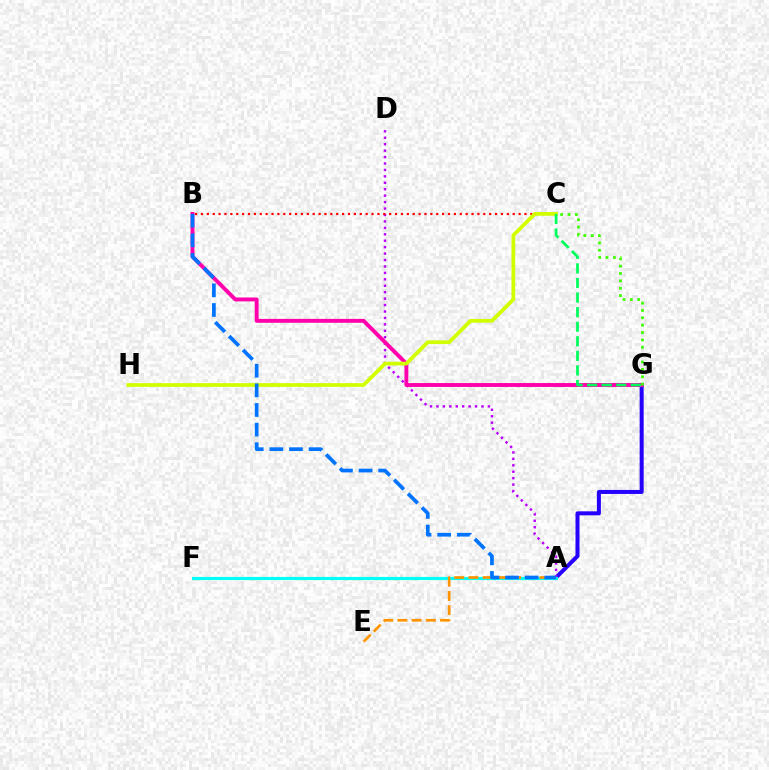{('A', 'G'): [{'color': '#2500ff', 'line_style': 'solid', 'thickness': 2.89}], ('A', 'D'): [{'color': '#b900ff', 'line_style': 'dotted', 'thickness': 1.75}], ('A', 'F'): [{'color': '#00fff6', 'line_style': 'solid', 'thickness': 2.26}], ('B', 'C'): [{'color': '#ff0000', 'line_style': 'dotted', 'thickness': 1.6}], ('B', 'G'): [{'color': '#ff00ac', 'line_style': 'solid', 'thickness': 2.8}], ('A', 'E'): [{'color': '#ff9400', 'line_style': 'dashed', 'thickness': 1.93}], ('C', 'H'): [{'color': '#d1ff00', 'line_style': 'solid', 'thickness': 2.7}], ('A', 'B'): [{'color': '#0074ff', 'line_style': 'dashed', 'thickness': 2.67}], ('C', 'G'): [{'color': '#00ff5c', 'line_style': 'dashed', 'thickness': 1.98}, {'color': '#3dff00', 'line_style': 'dotted', 'thickness': 2.0}]}